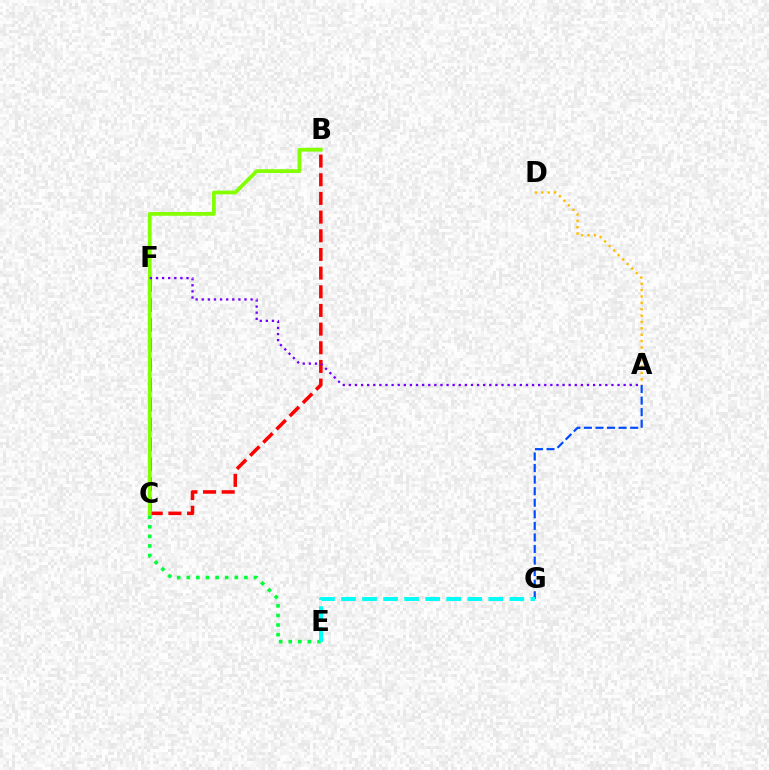{('B', 'C'): [{'color': '#ff0000', 'line_style': 'dashed', 'thickness': 2.54}, {'color': '#84ff00', 'line_style': 'solid', 'thickness': 2.71}], ('C', 'E'): [{'color': '#00ff39', 'line_style': 'dotted', 'thickness': 2.61}], ('A', 'G'): [{'color': '#004bff', 'line_style': 'dashed', 'thickness': 1.57}], ('C', 'F'): [{'color': '#ff00cf', 'line_style': 'dashed', 'thickness': 2.71}], ('A', 'D'): [{'color': '#ffbd00', 'line_style': 'dotted', 'thickness': 1.73}], ('E', 'G'): [{'color': '#00fff6', 'line_style': 'dashed', 'thickness': 2.86}], ('A', 'F'): [{'color': '#7200ff', 'line_style': 'dotted', 'thickness': 1.66}]}